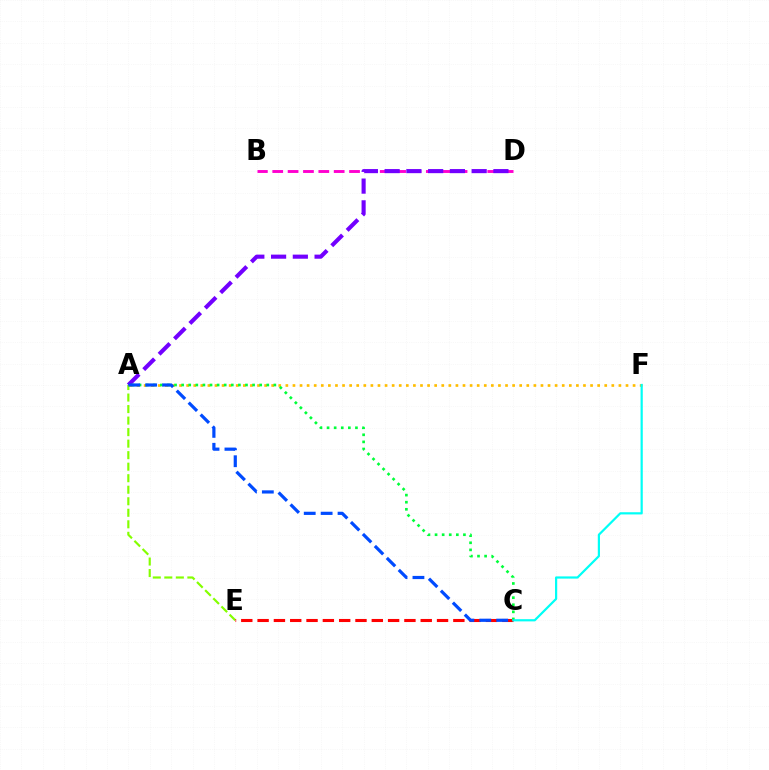{('B', 'D'): [{'color': '#ff00cf', 'line_style': 'dashed', 'thickness': 2.09}], ('A', 'D'): [{'color': '#7200ff', 'line_style': 'dashed', 'thickness': 2.96}], ('A', 'E'): [{'color': '#84ff00', 'line_style': 'dashed', 'thickness': 1.57}], ('A', 'F'): [{'color': '#ffbd00', 'line_style': 'dotted', 'thickness': 1.93}], ('C', 'E'): [{'color': '#ff0000', 'line_style': 'dashed', 'thickness': 2.22}], ('A', 'C'): [{'color': '#00ff39', 'line_style': 'dotted', 'thickness': 1.93}, {'color': '#004bff', 'line_style': 'dashed', 'thickness': 2.3}], ('C', 'F'): [{'color': '#00fff6', 'line_style': 'solid', 'thickness': 1.59}]}